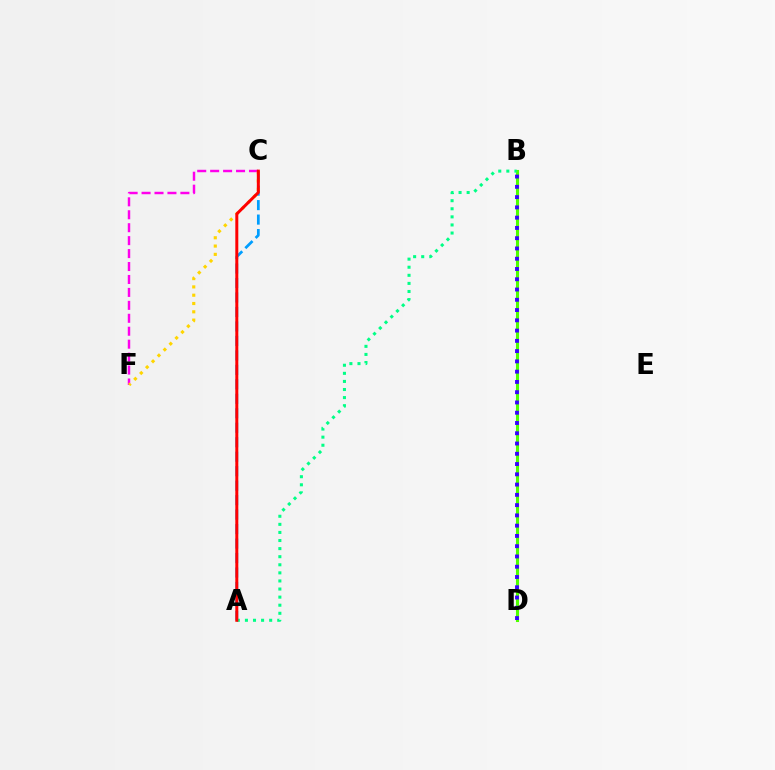{('B', 'D'): [{'color': '#4fff00', 'line_style': 'solid', 'thickness': 2.22}, {'color': '#3700ff', 'line_style': 'dotted', 'thickness': 2.79}], ('A', 'C'): [{'color': '#009eff', 'line_style': 'dashed', 'thickness': 1.97}, {'color': '#ff0000', 'line_style': 'solid', 'thickness': 2.15}], ('C', 'F'): [{'color': '#ff00ed', 'line_style': 'dashed', 'thickness': 1.76}, {'color': '#ffd500', 'line_style': 'dotted', 'thickness': 2.26}], ('A', 'B'): [{'color': '#00ff86', 'line_style': 'dotted', 'thickness': 2.2}]}